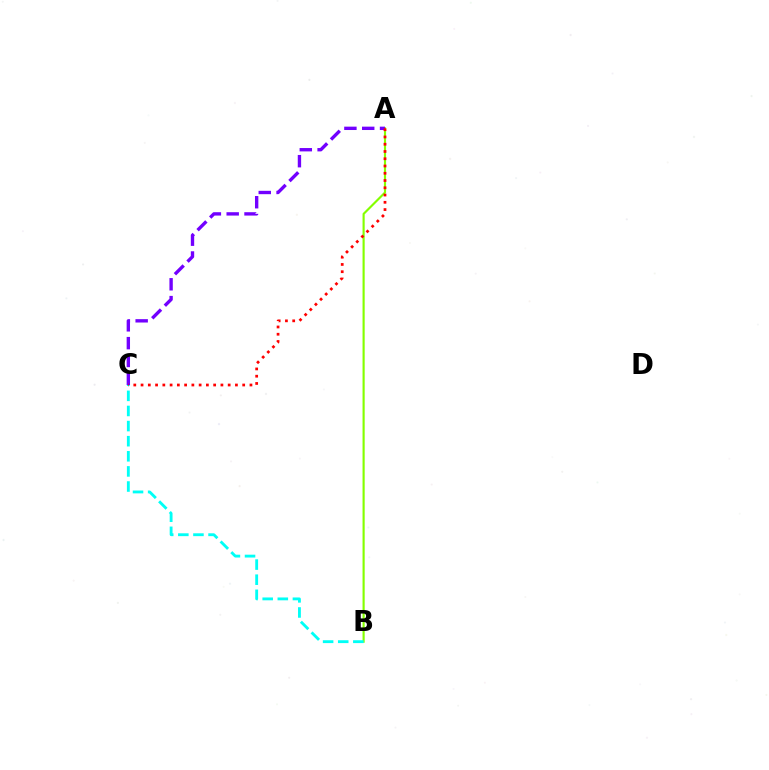{('A', 'B'): [{'color': '#84ff00', 'line_style': 'solid', 'thickness': 1.54}], ('B', 'C'): [{'color': '#00fff6', 'line_style': 'dashed', 'thickness': 2.05}], ('A', 'C'): [{'color': '#7200ff', 'line_style': 'dashed', 'thickness': 2.42}, {'color': '#ff0000', 'line_style': 'dotted', 'thickness': 1.97}]}